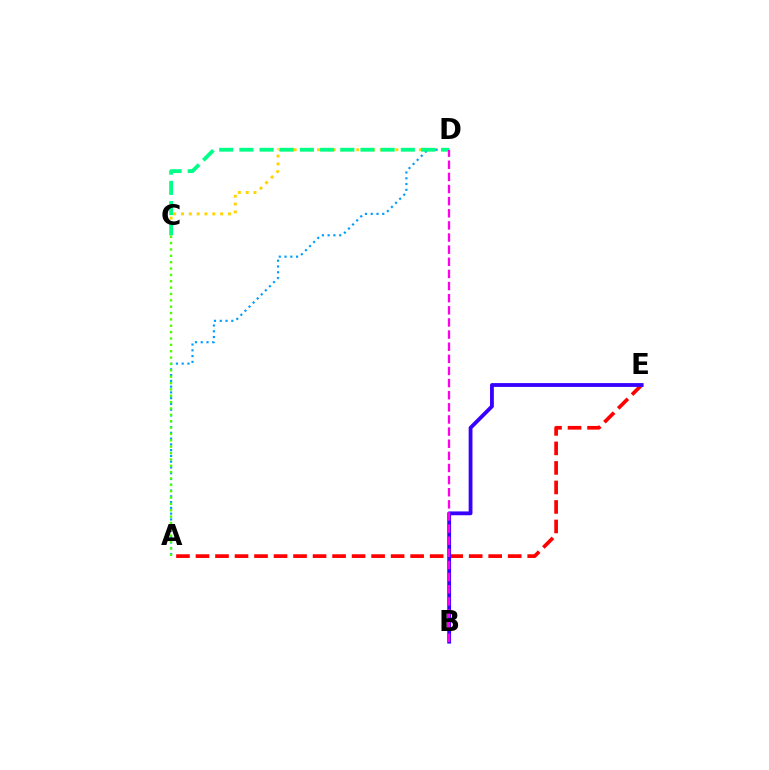{('C', 'D'): [{'color': '#ffd500', 'line_style': 'dotted', 'thickness': 2.13}, {'color': '#00ff86', 'line_style': 'dashed', 'thickness': 2.74}], ('A', 'D'): [{'color': '#009eff', 'line_style': 'dotted', 'thickness': 1.57}], ('A', 'E'): [{'color': '#ff0000', 'line_style': 'dashed', 'thickness': 2.65}], ('B', 'E'): [{'color': '#3700ff', 'line_style': 'solid', 'thickness': 2.75}], ('A', 'C'): [{'color': '#4fff00', 'line_style': 'dotted', 'thickness': 1.73}], ('B', 'D'): [{'color': '#ff00ed', 'line_style': 'dashed', 'thickness': 1.65}]}